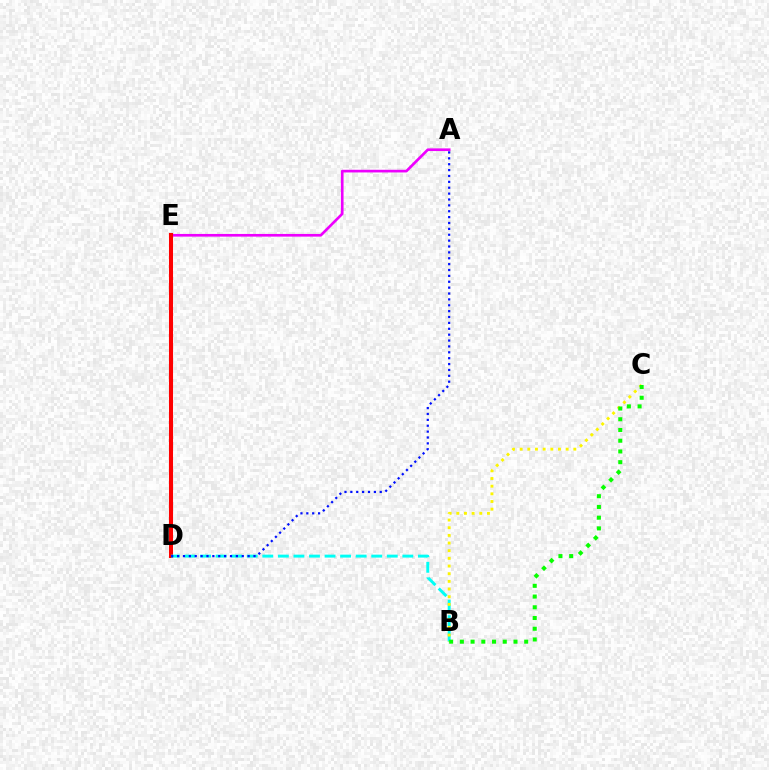{('A', 'E'): [{'color': '#ee00ff', 'line_style': 'solid', 'thickness': 1.92}], ('D', 'E'): [{'color': '#ff0000', 'line_style': 'solid', 'thickness': 2.93}], ('B', 'D'): [{'color': '#00fff6', 'line_style': 'dashed', 'thickness': 2.11}], ('B', 'C'): [{'color': '#fcf500', 'line_style': 'dotted', 'thickness': 2.08}, {'color': '#08ff00', 'line_style': 'dotted', 'thickness': 2.91}], ('A', 'D'): [{'color': '#0010ff', 'line_style': 'dotted', 'thickness': 1.6}]}